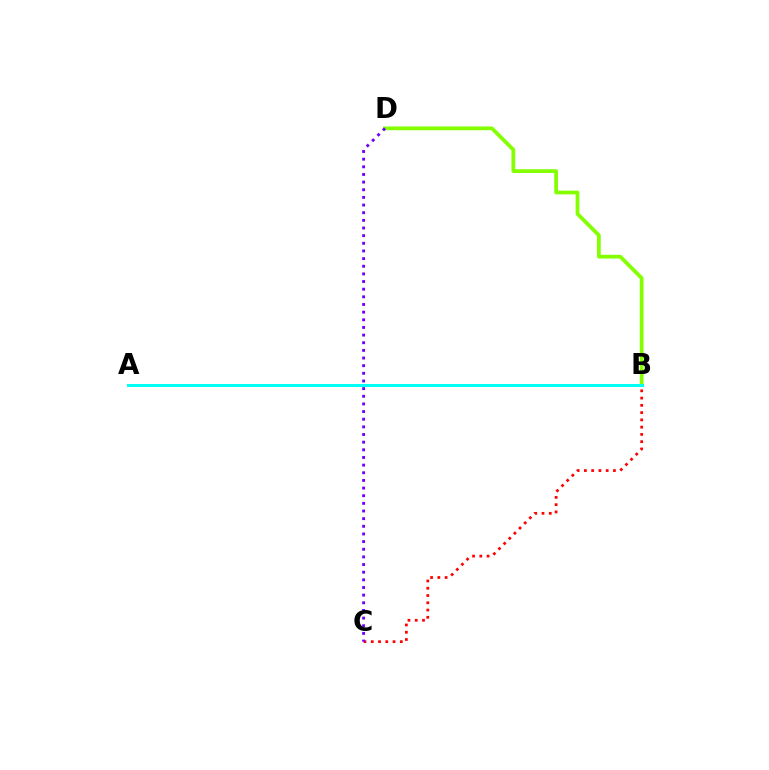{('B', 'D'): [{'color': '#84ff00', 'line_style': 'solid', 'thickness': 2.7}], ('A', 'B'): [{'color': '#00fff6', 'line_style': 'solid', 'thickness': 2.13}], ('B', 'C'): [{'color': '#ff0000', 'line_style': 'dotted', 'thickness': 1.97}], ('C', 'D'): [{'color': '#7200ff', 'line_style': 'dotted', 'thickness': 2.08}]}